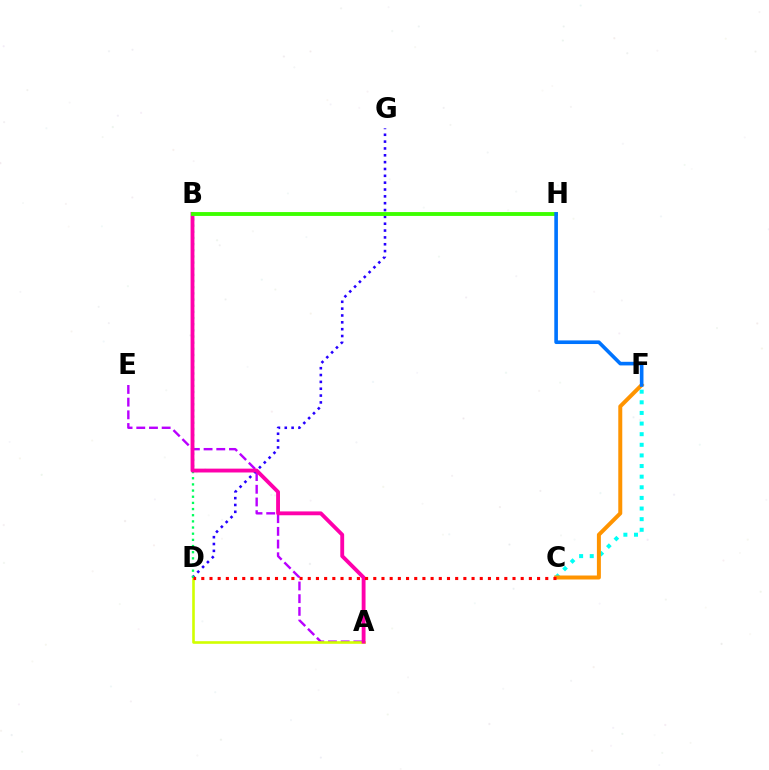{('A', 'E'): [{'color': '#b900ff', 'line_style': 'dashed', 'thickness': 1.72}], ('A', 'D'): [{'color': '#d1ff00', 'line_style': 'solid', 'thickness': 1.89}], ('D', 'G'): [{'color': '#2500ff', 'line_style': 'dotted', 'thickness': 1.86}], ('B', 'D'): [{'color': '#00ff5c', 'line_style': 'dotted', 'thickness': 1.67}], ('C', 'F'): [{'color': '#00fff6', 'line_style': 'dotted', 'thickness': 2.89}, {'color': '#ff9400', 'line_style': 'solid', 'thickness': 2.87}], ('A', 'B'): [{'color': '#ff00ac', 'line_style': 'solid', 'thickness': 2.77}], ('C', 'D'): [{'color': '#ff0000', 'line_style': 'dotted', 'thickness': 2.23}], ('B', 'H'): [{'color': '#3dff00', 'line_style': 'solid', 'thickness': 2.79}], ('F', 'H'): [{'color': '#0074ff', 'line_style': 'solid', 'thickness': 2.61}]}